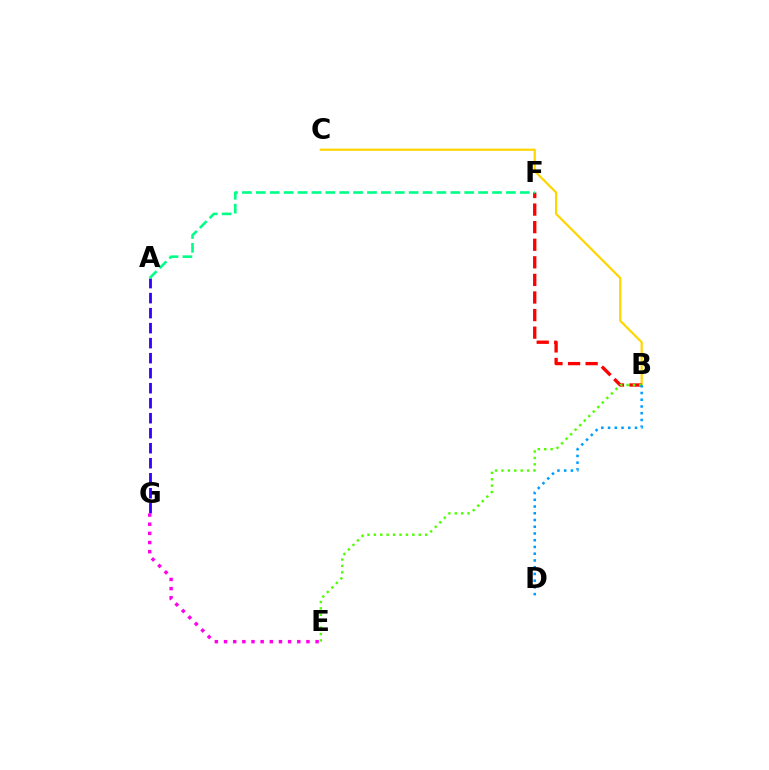{('A', 'G'): [{'color': '#3700ff', 'line_style': 'dashed', 'thickness': 2.04}], ('B', 'C'): [{'color': '#ffd500', 'line_style': 'solid', 'thickness': 1.59}], ('E', 'G'): [{'color': '#ff00ed', 'line_style': 'dotted', 'thickness': 2.49}], ('B', 'F'): [{'color': '#ff0000', 'line_style': 'dashed', 'thickness': 2.39}], ('A', 'F'): [{'color': '#00ff86', 'line_style': 'dashed', 'thickness': 1.89}], ('B', 'E'): [{'color': '#4fff00', 'line_style': 'dotted', 'thickness': 1.74}], ('B', 'D'): [{'color': '#009eff', 'line_style': 'dotted', 'thickness': 1.83}]}